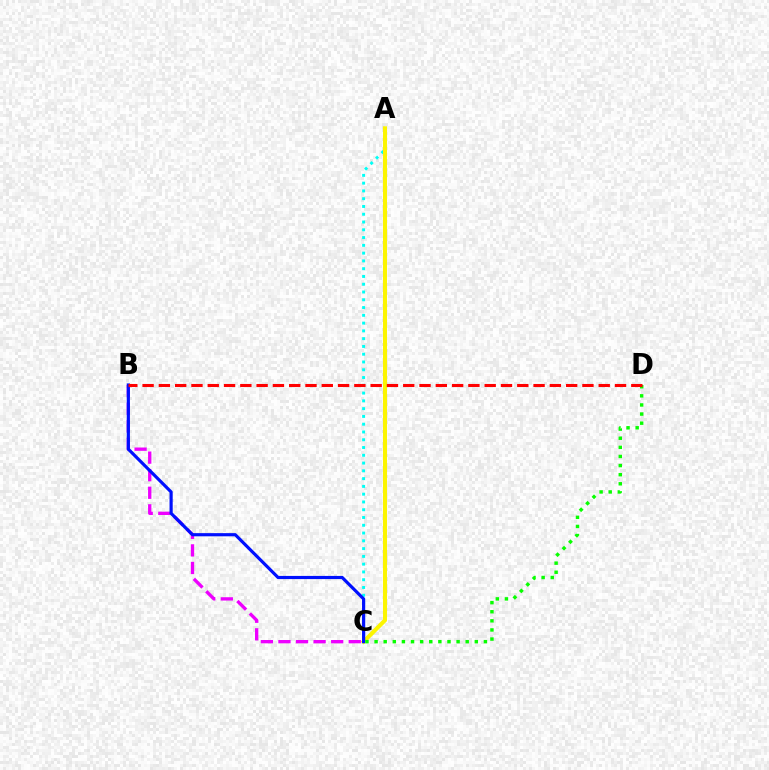{('A', 'C'): [{'color': '#00fff6', 'line_style': 'dotted', 'thickness': 2.11}, {'color': '#fcf500', 'line_style': 'solid', 'thickness': 2.93}], ('B', 'C'): [{'color': '#ee00ff', 'line_style': 'dashed', 'thickness': 2.39}, {'color': '#0010ff', 'line_style': 'solid', 'thickness': 2.28}], ('C', 'D'): [{'color': '#08ff00', 'line_style': 'dotted', 'thickness': 2.48}], ('B', 'D'): [{'color': '#ff0000', 'line_style': 'dashed', 'thickness': 2.21}]}